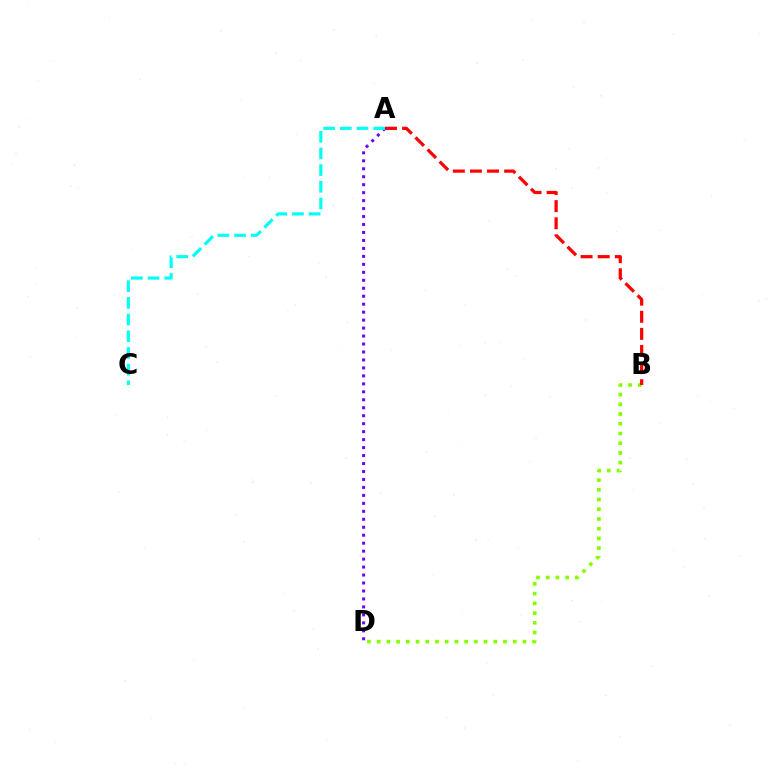{('B', 'D'): [{'color': '#84ff00', 'line_style': 'dotted', 'thickness': 2.64}], ('A', 'B'): [{'color': '#ff0000', 'line_style': 'dashed', 'thickness': 2.32}], ('A', 'D'): [{'color': '#7200ff', 'line_style': 'dotted', 'thickness': 2.16}], ('A', 'C'): [{'color': '#00fff6', 'line_style': 'dashed', 'thickness': 2.27}]}